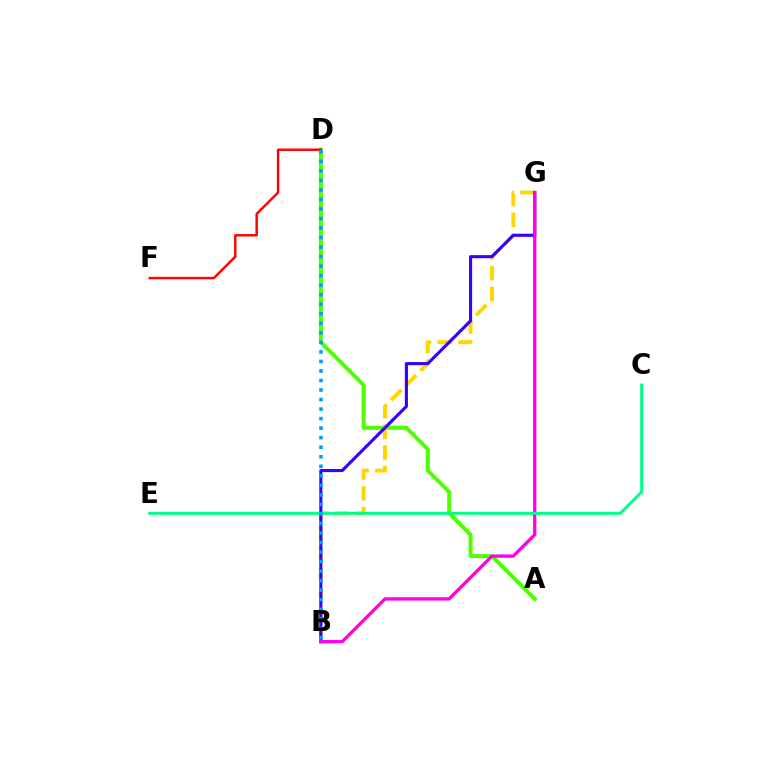{('A', 'D'): [{'color': '#4fff00', 'line_style': 'solid', 'thickness': 2.88}], ('B', 'G'): [{'color': '#ffd500', 'line_style': 'dashed', 'thickness': 2.82}, {'color': '#3700ff', 'line_style': 'solid', 'thickness': 2.24}, {'color': '#ff00ed', 'line_style': 'solid', 'thickness': 2.38}], ('D', 'F'): [{'color': '#ff0000', 'line_style': 'solid', 'thickness': 1.76}], ('C', 'E'): [{'color': '#00ff86', 'line_style': 'solid', 'thickness': 2.14}], ('B', 'D'): [{'color': '#009eff', 'line_style': 'dotted', 'thickness': 2.59}]}